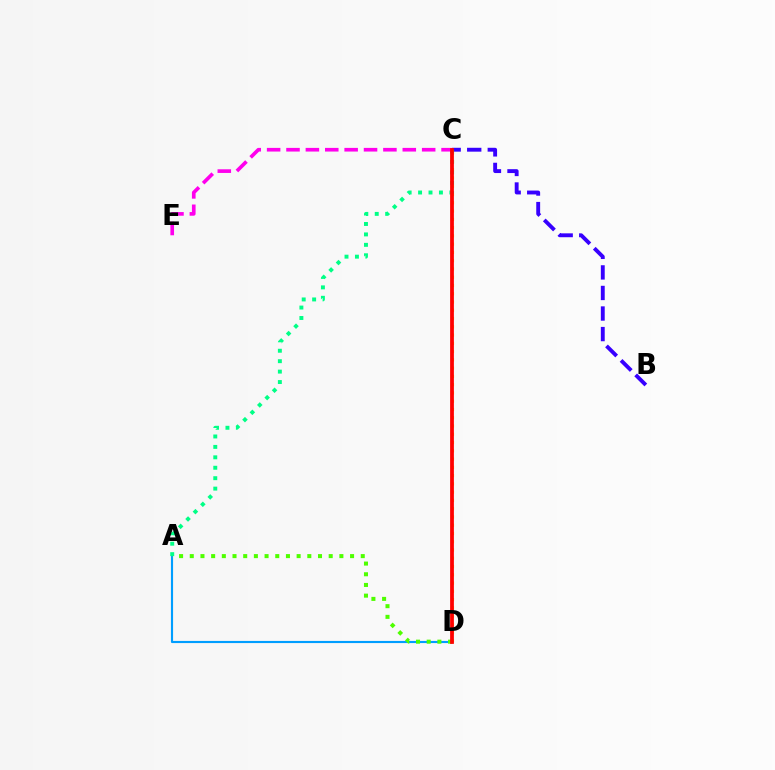{('B', 'C'): [{'color': '#3700ff', 'line_style': 'dashed', 'thickness': 2.79}], ('C', 'D'): [{'color': '#ffd500', 'line_style': 'dotted', 'thickness': 2.25}, {'color': '#ff0000', 'line_style': 'solid', 'thickness': 2.72}], ('A', 'D'): [{'color': '#009eff', 'line_style': 'solid', 'thickness': 1.54}, {'color': '#4fff00', 'line_style': 'dotted', 'thickness': 2.9}], ('A', 'C'): [{'color': '#00ff86', 'line_style': 'dotted', 'thickness': 2.83}], ('C', 'E'): [{'color': '#ff00ed', 'line_style': 'dashed', 'thickness': 2.63}]}